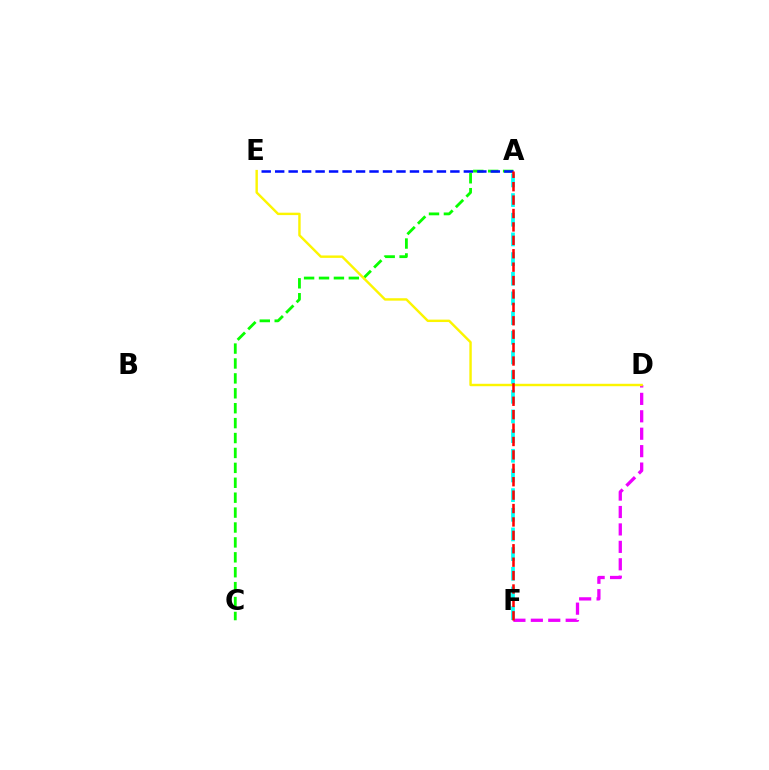{('D', 'F'): [{'color': '#ee00ff', 'line_style': 'dashed', 'thickness': 2.37}], ('A', 'F'): [{'color': '#00fff6', 'line_style': 'dashed', 'thickness': 2.67}, {'color': '#ff0000', 'line_style': 'dashed', 'thickness': 1.82}], ('A', 'C'): [{'color': '#08ff00', 'line_style': 'dashed', 'thickness': 2.03}], ('D', 'E'): [{'color': '#fcf500', 'line_style': 'solid', 'thickness': 1.74}], ('A', 'E'): [{'color': '#0010ff', 'line_style': 'dashed', 'thickness': 1.83}]}